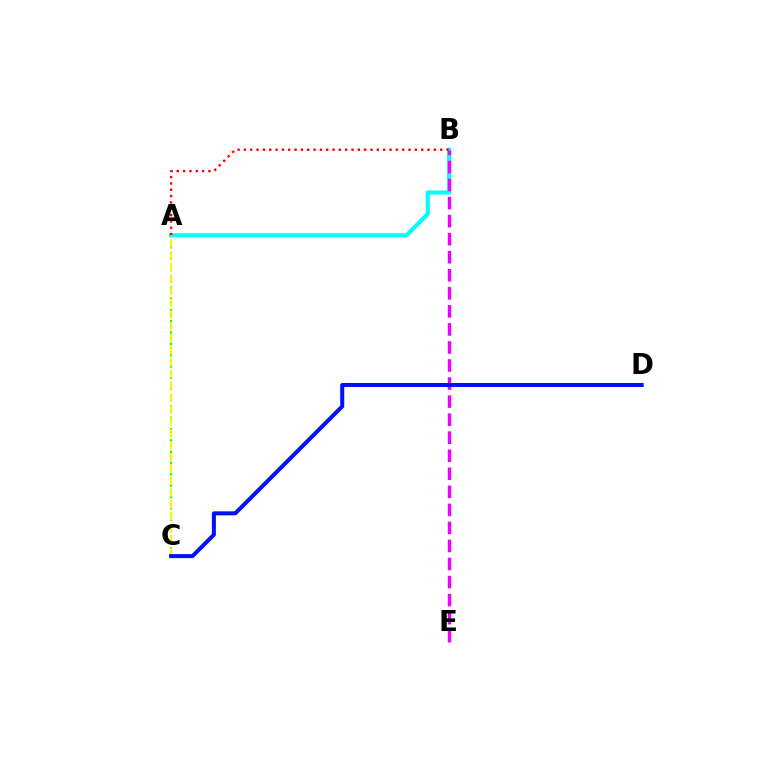{('A', 'C'): [{'color': '#08ff00', 'line_style': 'dotted', 'thickness': 1.54}, {'color': '#fcf500', 'line_style': 'dashed', 'thickness': 1.61}], ('A', 'B'): [{'color': '#00fff6', 'line_style': 'solid', 'thickness': 2.98}, {'color': '#ff0000', 'line_style': 'dotted', 'thickness': 1.72}], ('B', 'E'): [{'color': '#ee00ff', 'line_style': 'dashed', 'thickness': 2.45}], ('C', 'D'): [{'color': '#0010ff', 'line_style': 'solid', 'thickness': 2.89}]}